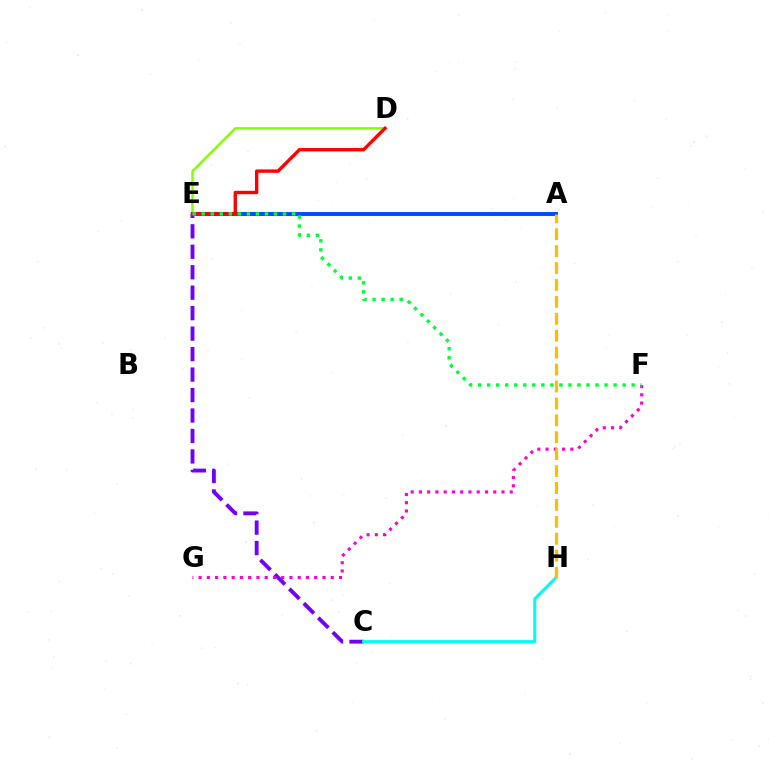{('D', 'E'): [{'color': '#84ff00', 'line_style': 'solid', 'thickness': 1.74}, {'color': '#ff0000', 'line_style': 'solid', 'thickness': 2.43}], ('A', 'E'): [{'color': '#004bff', 'line_style': 'solid', 'thickness': 2.83}], ('C', 'E'): [{'color': '#7200ff', 'line_style': 'dashed', 'thickness': 2.78}], ('C', 'H'): [{'color': '#00fff6', 'line_style': 'solid', 'thickness': 2.22}], ('F', 'G'): [{'color': '#ff00cf', 'line_style': 'dotted', 'thickness': 2.24}], ('A', 'H'): [{'color': '#ffbd00', 'line_style': 'dashed', 'thickness': 2.3}], ('E', 'F'): [{'color': '#00ff39', 'line_style': 'dotted', 'thickness': 2.45}]}